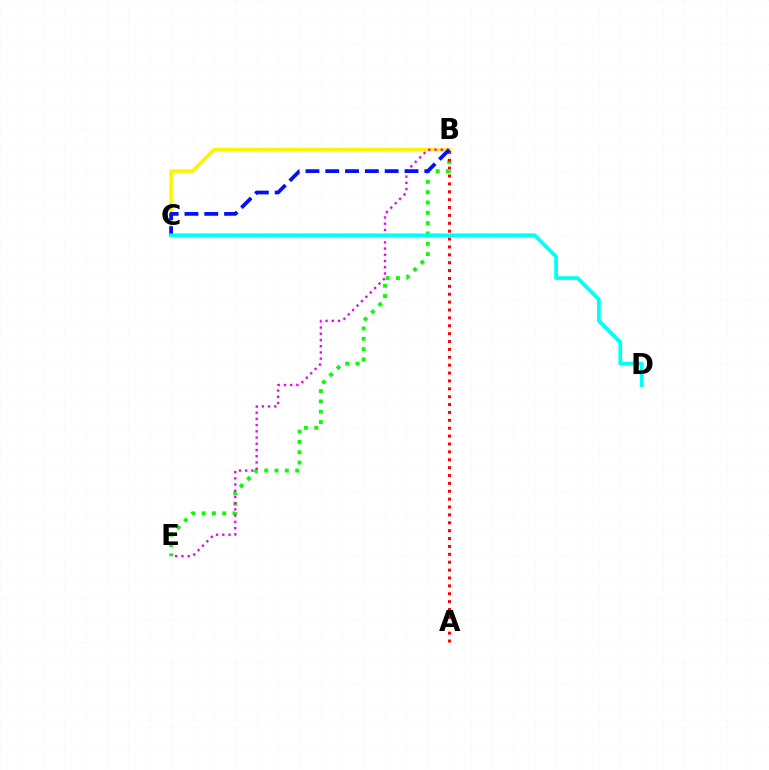{('B', 'E'): [{'color': '#08ff00', 'line_style': 'dotted', 'thickness': 2.8}, {'color': '#ee00ff', 'line_style': 'dotted', 'thickness': 1.69}], ('B', 'C'): [{'color': '#fcf500', 'line_style': 'solid', 'thickness': 2.51}, {'color': '#0010ff', 'line_style': 'dashed', 'thickness': 2.69}], ('A', 'B'): [{'color': '#ff0000', 'line_style': 'dotted', 'thickness': 2.14}], ('C', 'D'): [{'color': '#00fff6', 'line_style': 'solid', 'thickness': 2.69}]}